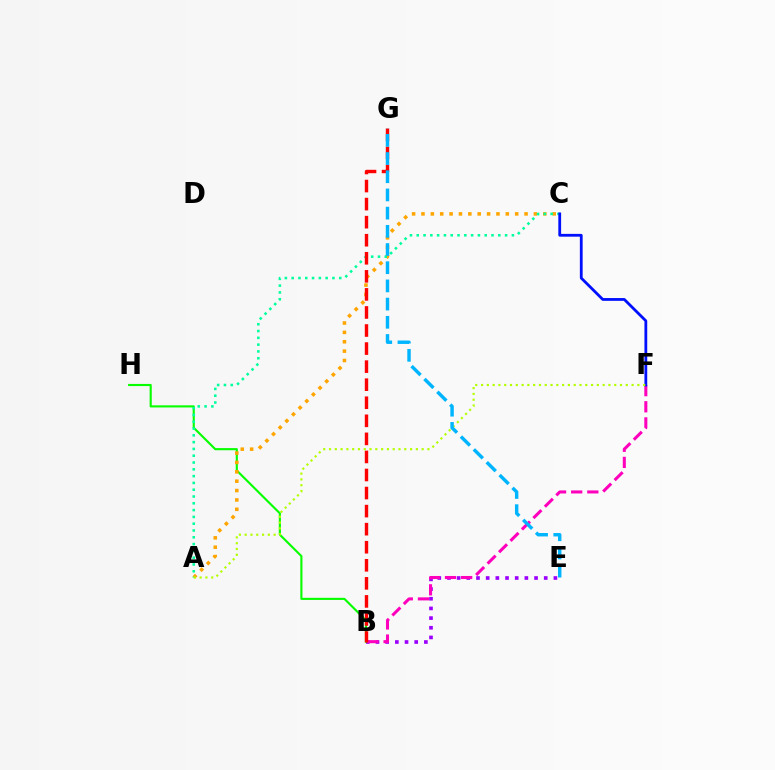{('B', 'E'): [{'color': '#9b00ff', 'line_style': 'dotted', 'thickness': 2.63}], ('B', 'H'): [{'color': '#08ff00', 'line_style': 'solid', 'thickness': 1.54}], ('B', 'F'): [{'color': '#ff00bd', 'line_style': 'dashed', 'thickness': 2.19}], ('A', 'C'): [{'color': '#ffa500', 'line_style': 'dotted', 'thickness': 2.55}, {'color': '#00ff9d', 'line_style': 'dotted', 'thickness': 1.85}], ('C', 'F'): [{'color': '#0010ff', 'line_style': 'solid', 'thickness': 2.02}], ('B', 'G'): [{'color': '#ff0000', 'line_style': 'dashed', 'thickness': 2.45}], ('A', 'F'): [{'color': '#b3ff00', 'line_style': 'dotted', 'thickness': 1.57}], ('E', 'G'): [{'color': '#00b5ff', 'line_style': 'dashed', 'thickness': 2.47}]}